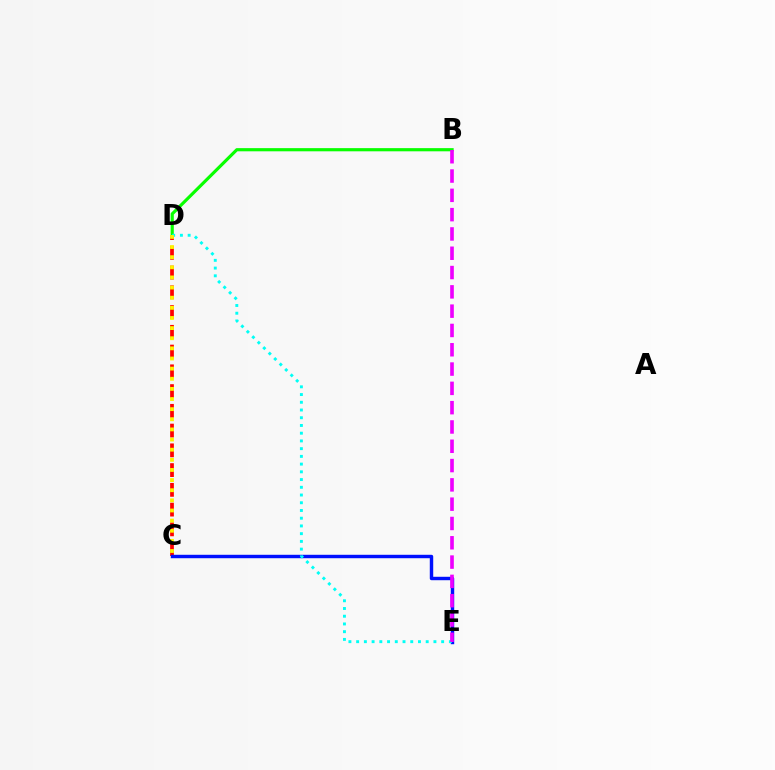{('C', 'D'): [{'color': '#ff0000', 'line_style': 'dashed', 'thickness': 2.68}, {'color': '#fcf500', 'line_style': 'dotted', 'thickness': 2.75}], ('B', 'D'): [{'color': '#08ff00', 'line_style': 'solid', 'thickness': 2.28}], ('C', 'E'): [{'color': '#0010ff', 'line_style': 'solid', 'thickness': 2.47}], ('D', 'E'): [{'color': '#00fff6', 'line_style': 'dotted', 'thickness': 2.1}], ('B', 'E'): [{'color': '#ee00ff', 'line_style': 'dashed', 'thickness': 2.62}]}